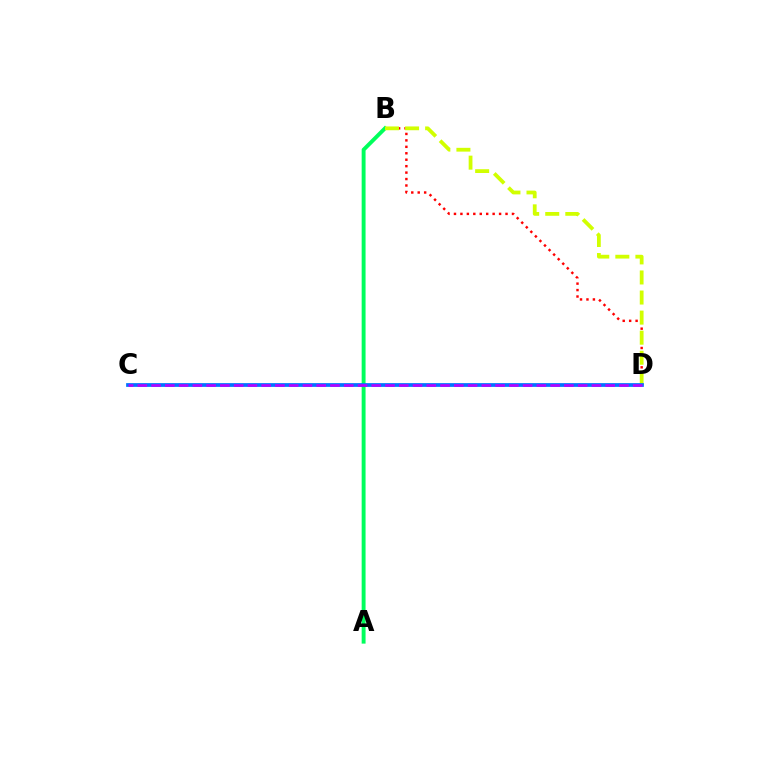{('B', 'D'): [{'color': '#ff0000', 'line_style': 'dotted', 'thickness': 1.75}, {'color': '#d1ff00', 'line_style': 'dashed', 'thickness': 2.73}], ('A', 'B'): [{'color': '#00ff5c', 'line_style': 'solid', 'thickness': 2.81}], ('C', 'D'): [{'color': '#0074ff', 'line_style': 'solid', 'thickness': 2.7}, {'color': '#b900ff', 'line_style': 'dashed', 'thickness': 1.87}]}